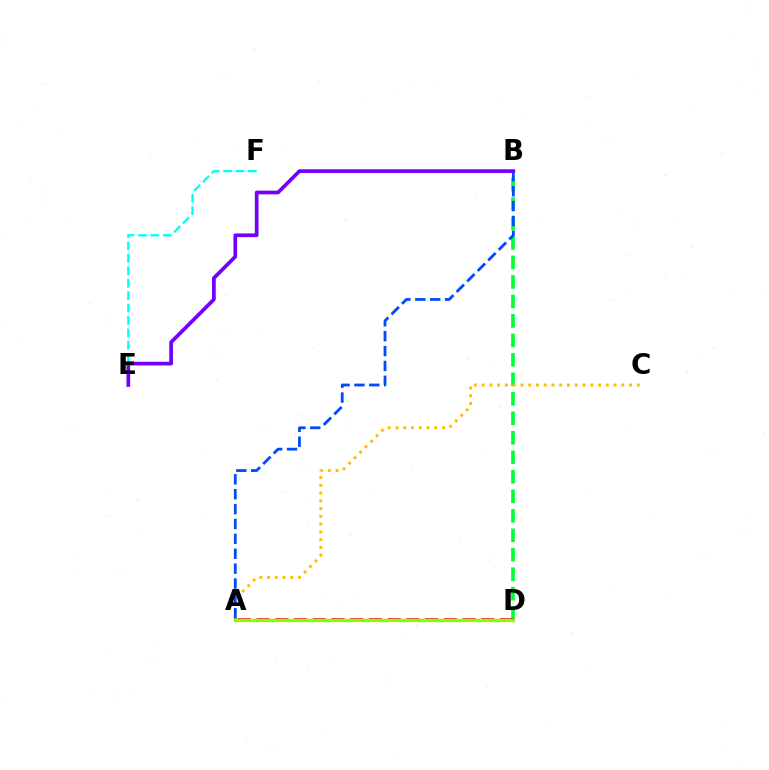{('B', 'D'): [{'color': '#00ff39', 'line_style': 'dashed', 'thickness': 2.65}], ('A', 'D'): [{'color': '#ff0000', 'line_style': 'dashed', 'thickness': 2.54}, {'color': '#ff00cf', 'line_style': 'dotted', 'thickness': 2.2}, {'color': '#84ff00', 'line_style': 'solid', 'thickness': 2.37}], ('E', 'F'): [{'color': '#00fff6', 'line_style': 'dashed', 'thickness': 1.69}], ('A', 'C'): [{'color': '#ffbd00', 'line_style': 'dotted', 'thickness': 2.11}], ('A', 'B'): [{'color': '#004bff', 'line_style': 'dashed', 'thickness': 2.02}], ('B', 'E'): [{'color': '#7200ff', 'line_style': 'solid', 'thickness': 2.67}]}